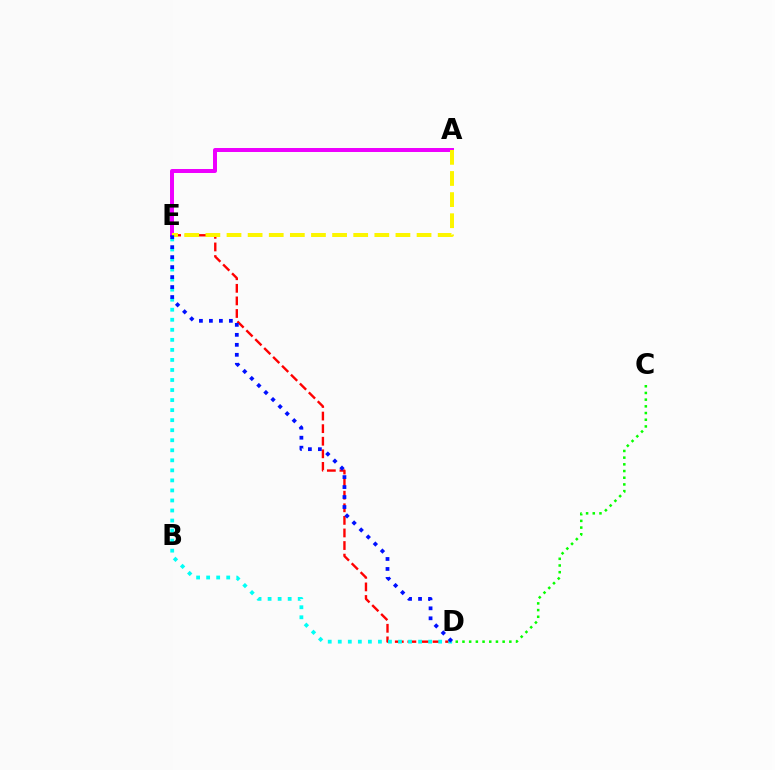{('D', 'E'): [{'color': '#ff0000', 'line_style': 'dashed', 'thickness': 1.71}, {'color': '#00fff6', 'line_style': 'dotted', 'thickness': 2.73}, {'color': '#0010ff', 'line_style': 'dotted', 'thickness': 2.71}], ('A', 'E'): [{'color': '#ee00ff', 'line_style': 'solid', 'thickness': 2.87}, {'color': '#fcf500', 'line_style': 'dashed', 'thickness': 2.87}], ('C', 'D'): [{'color': '#08ff00', 'line_style': 'dotted', 'thickness': 1.82}]}